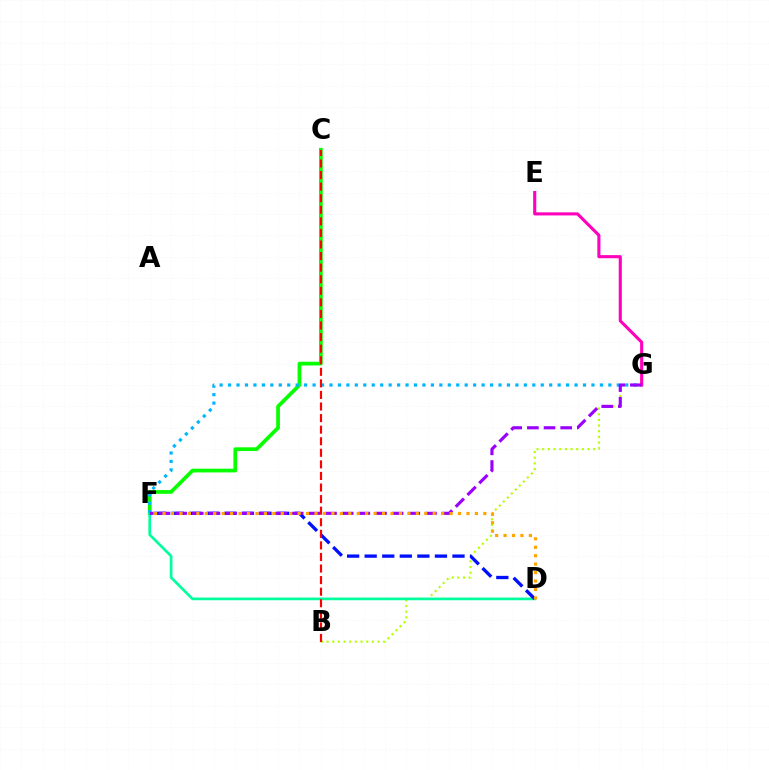{('B', 'G'): [{'color': '#b3ff00', 'line_style': 'dotted', 'thickness': 1.54}], ('C', 'F'): [{'color': '#08ff00', 'line_style': 'solid', 'thickness': 2.69}], ('E', 'G'): [{'color': '#ff00bd', 'line_style': 'solid', 'thickness': 2.23}], ('F', 'G'): [{'color': '#00b5ff', 'line_style': 'dotted', 'thickness': 2.3}, {'color': '#9b00ff', 'line_style': 'dashed', 'thickness': 2.26}], ('D', 'F'): [{'color': '#00ff9d', 'line_style': 'solid', 'thickness': 1.93}, {'color': '#0010ff', 'line_style': 'dashed', 'thickness': 2.39}, {'color': '#ffa500', 'line_style': 'dotted', 'thickness': 2.29}], ('B', 'C'): [{'color': '#ff0000', 'line_style': 'dashed', 'thickness': 1.57}]}